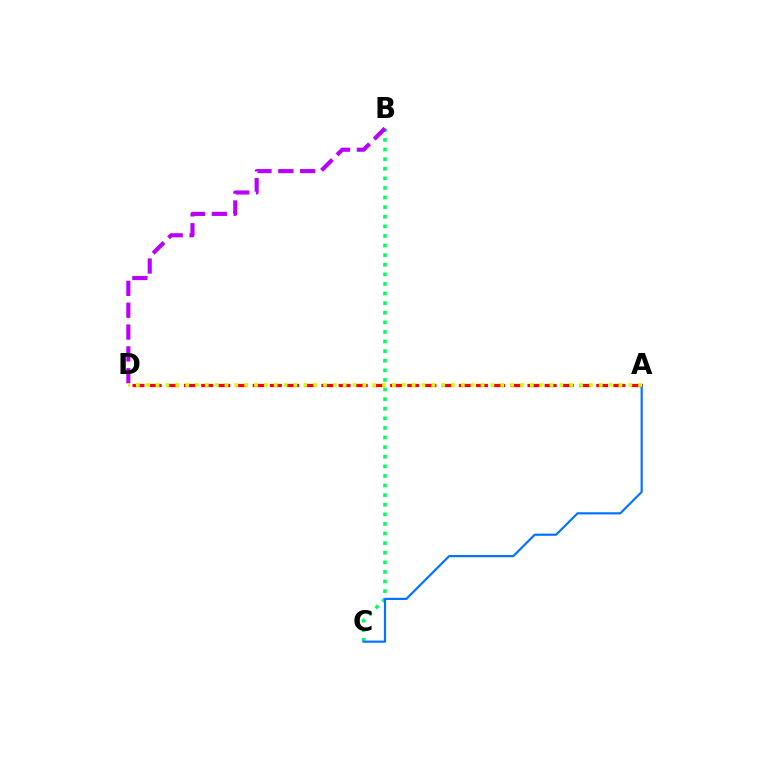{('B', 'C'): [{'color': '#00ff5c', 'line_style': 'dotted', 'thickness': 2.61}], ('B', 'D'): [{'color': '#b900ff', 'line_style': 'dashed', 'thickness': 2.97}], ('A', 'C'): [{'color': '#0074ff', 'line_style': 'solid', 'thickness': 1.57}], ('A', 'D'): [{'color': '#ff0000', 'line_style': 'dashed', 'thickness': 2.33}, {'color': '#d1ff00', 'line_style': 'dotted', 'thickness': 2.68}]}